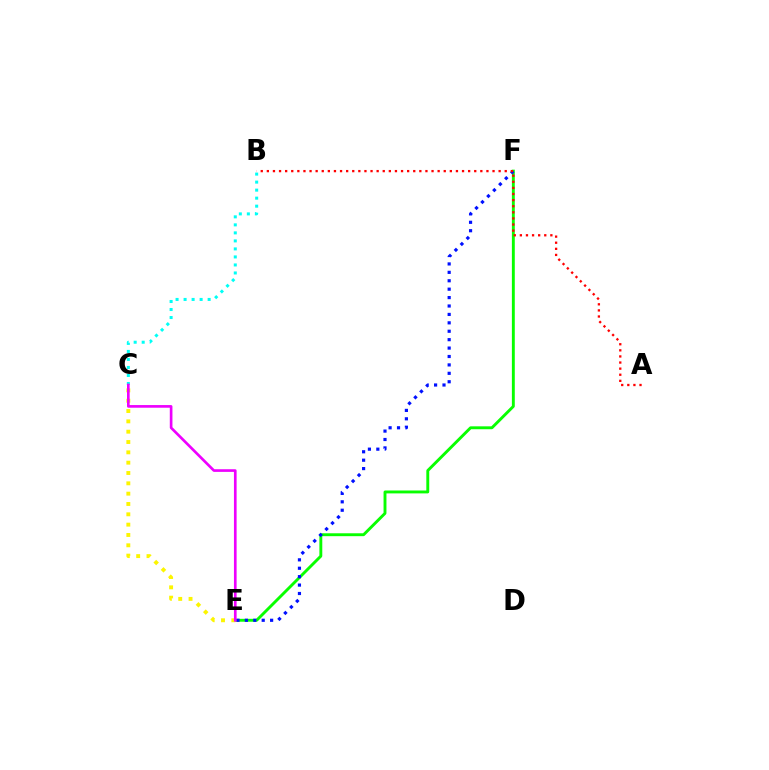{('E', 'F'): [{'color': '#08ff00', 'line_style': 'solid', 'thickness': 2.09}, {'color': '#0010ff', 'line_style': 'dotted', 'thickness': 2.29}], ('B', 'C'): [{'color': '#00fff6', 'line_style': 'dotted', 'thickness': 2.18}], ('C', 'E'): [{'color': '#fcf500', 'line_style': 'dotted', 'thickness': 2.81}, {'color': '#ee00ff', 'line_style': 'solid', 'thickness': 1.92}], ('A', 'B'): [{'color': '#ff0000', 'line_style': 'dotted', 'thickness': 1.66}]}